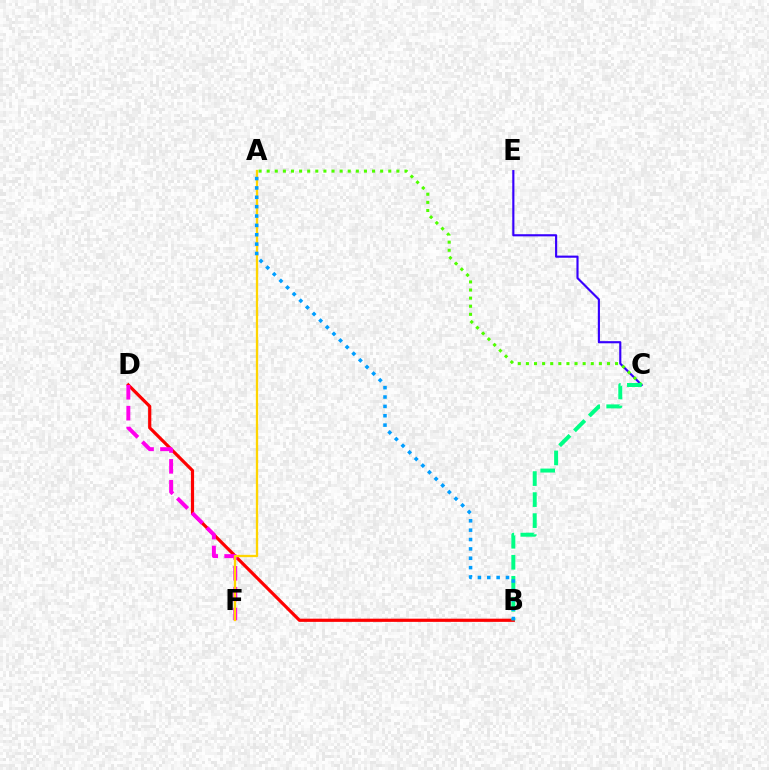{('B', 'D'): [{'color': '#ff0000', 'line_style': 'solid', 'thickness': 2.29}], ('C', 'E'): [{'color': '#3700ff', 'line_style': 'solid', 'thickness': 1.54}], ('A', 'C'): [{'color': '#4fff00', 'line_style': 'dotted', 'thickness': 2.2}], ('B', 'C'): [{'color': '#00ff86', 'line_style': 'dashed', 'thickness': 2.86}], ('D', 'F'): [{'color': '#ff00ed', 'line_style': 'dashed', 'thickness': 2.83}], ('A', 'F'): [{'color': '#ffd500', 'line_style': 'solid', 'thickness': 1.65}], ('A', 'B'): [{'color': '#009eff', 'line_style': 'dotted', 'thickness': 2.54}]}